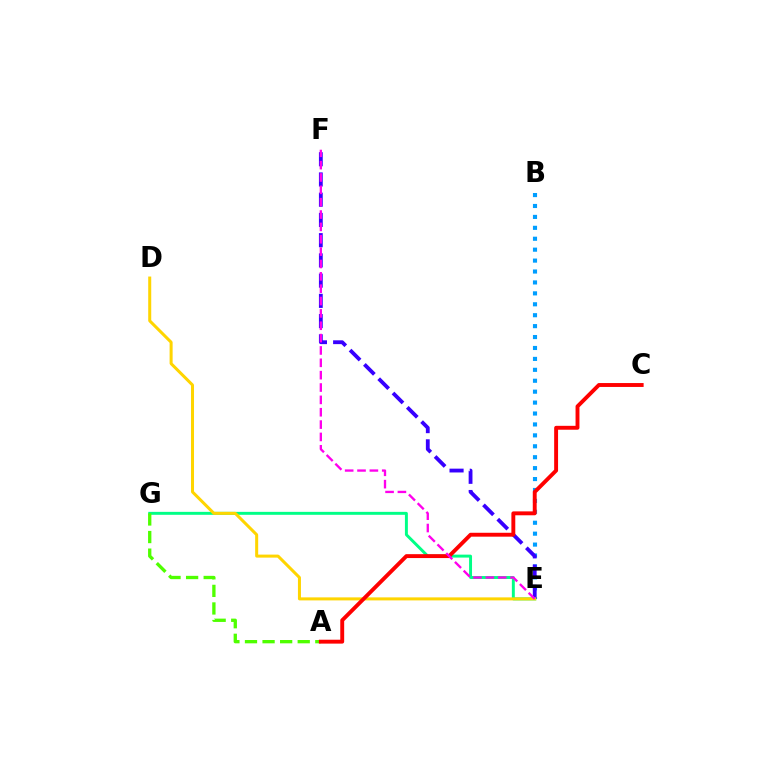{('B', 'E'): [{'color': '#009eff', 'line_style': 'dotted', 'thickness': 2.97}], ('E', 'G'): [{'color': '#00ff86', 'line_style': 'solid', 'thickness': 2.12}], ('E', 'F'): [{'color': '#3700ff', 'line_style': 'dashed', 'thickness': 2.75}, {'color': '#ff00ed', 'line_style': 'dashed', 'thickness': 1.68}], ('D', 'E'): [{'color': '#ffd500', 'line_style': 'solid', 'thickness': 2.18}], ('A', 'G'): [{'color': '#4fff00', 'line_style': 'dashed', 'thickness': 2.39}], ('A', 'C'): [{'color': '#ff0000', 'line_style': 'solid', 'thickness': 2.81}]}